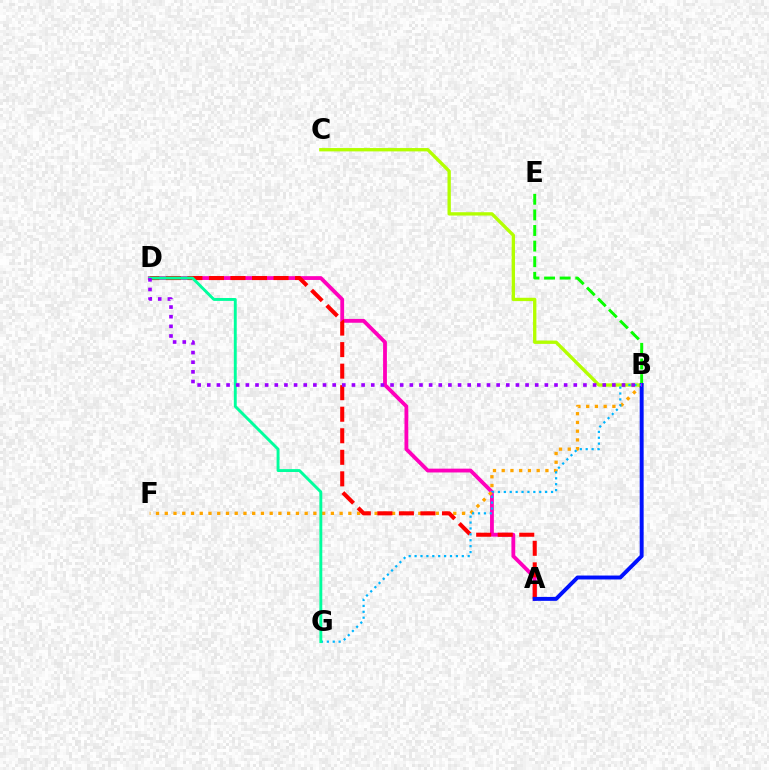{('A', 'D'): [{'color': '#ff00bd', 'line_style': 'solid', 'thickness': 2.75}, {'color': '#ff0000', 'line_style': 'dashed', 'thickness': 2.93}], ('B', 'F'): [{'color': '#ffa500', 'line_style': 'dotted', 'thickness': 2.38}], ('B', 'C'): [{'color': '#b3ff00', 'line_style': 'solid', 'thickness': 2.4}], ('B', 'E'): [{'color': '#08ff00', 'line_style': 'dashed', 'thickness': 2.12}], ('A', 'B'): [{'color': '#0010ff', 'line_style': 'solid', 'thickness': 2.83}], ('B', 'G'): [{'color': '#00b5ff', 'line_style': 'dotted', 'thickness': 1.6}], ('D', 'G'): [{'color': '#00ff9d', 'line_style': 'solid', 'thickness': 2.09}], ('B', 'D'): [{'color': '#9b00ff', 'line_style': 'dotted', 'thickness': 2.62}]}